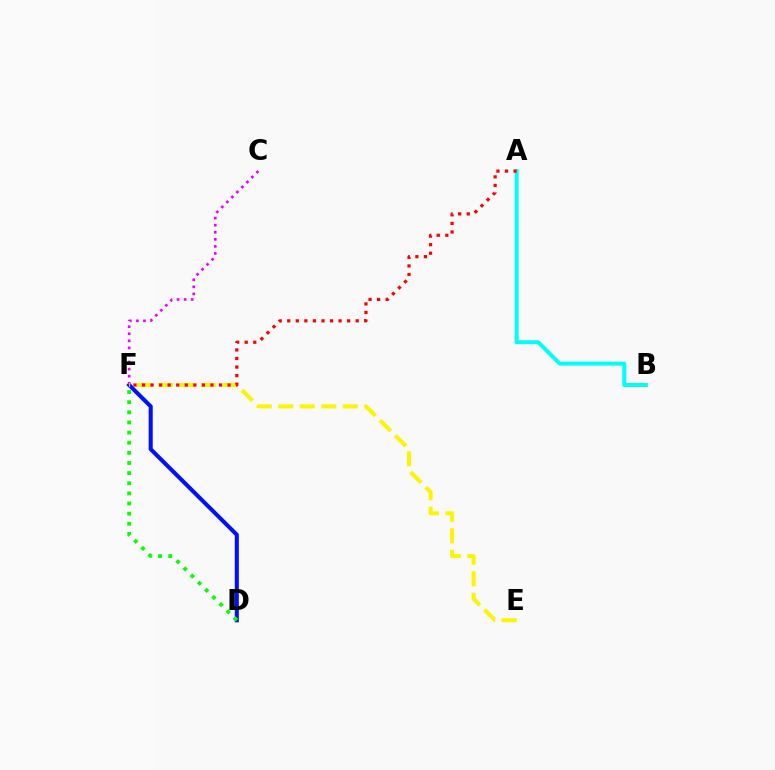{('D', 'F'): [{'color': '#0010ff', 'line_style': 'solid', 'thickness': 2.92}, {'color': '#08ff00', 'line_style': 'dotted', 'thickness': 2.75}], ('C', 'F'): [{'color': '#ee00ff', 'line_style': 'dotted', 'thickness': 1.92}], ('A', 'B'): [{'color': '#00fff6', 'line_style': 'solid', 'thickness': 2.87}], ('E', 'F'): [{'color': '#fcf500', 'line_style': 'dashed', 'thickness': 2.92}], ('A', 'F'): [{'color': '#ff0000', 'line_style': 'dotted', 'thickness': 2.33}]}